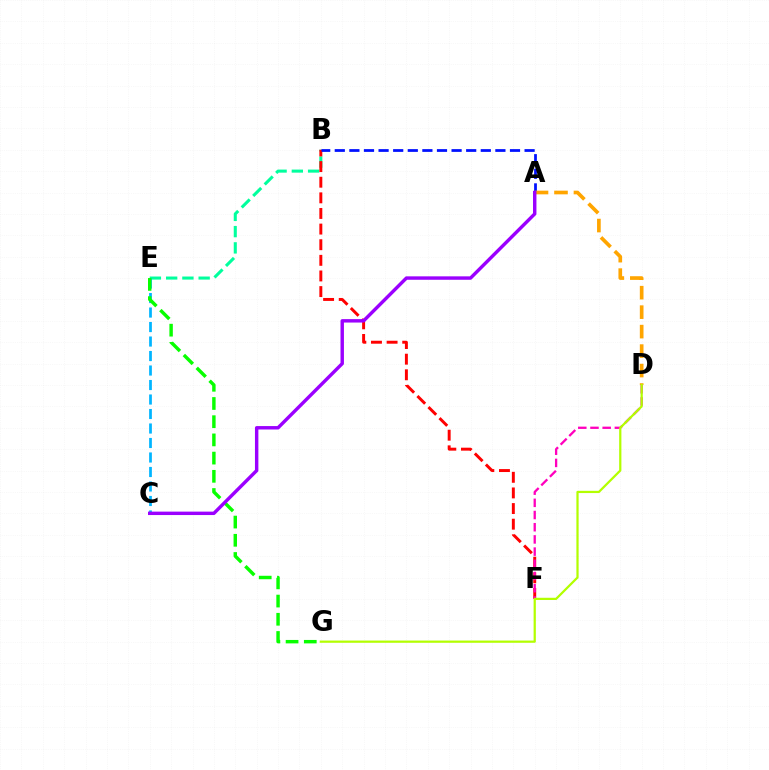{('B', 'E'): [{'color': '#00ff9d', 'line_style': 'dashed', 'thickness': 2.21}], ('B', 'F'): [{'color': '#ff0000', 'line_style': 'dashed', 'thickness': 2.12}], ('D', 'F'): [{'color': '#ff00bd', 'line_style': 'dashed', 'thickness': 1.66}], ('C', 'E'): [{'color': '#00b5ff', 'line_style': 'dashed', 'thickness': 1.97}], ('A', 'B'): [{'color': '#0010ff', 'line_style': 'dashed', 'thickness': 1.98}], ('A', 'D'): [{'color': '#ffa500', 'line_style': 'dashed', 'thickness': 2.65}], ('E', 'G'): [{'color': '#08ff00', 'line_style': 'dashed', 'thickness': 2.47}], ('A', 'C'): [{'color': '#9b00ff', 'line_style': 'solid', 'thickness': 2.47}], ('D', 'G'): [{'color': '#b3ff00', 'line_style': 'solid', 'thickness': 1.61}]}